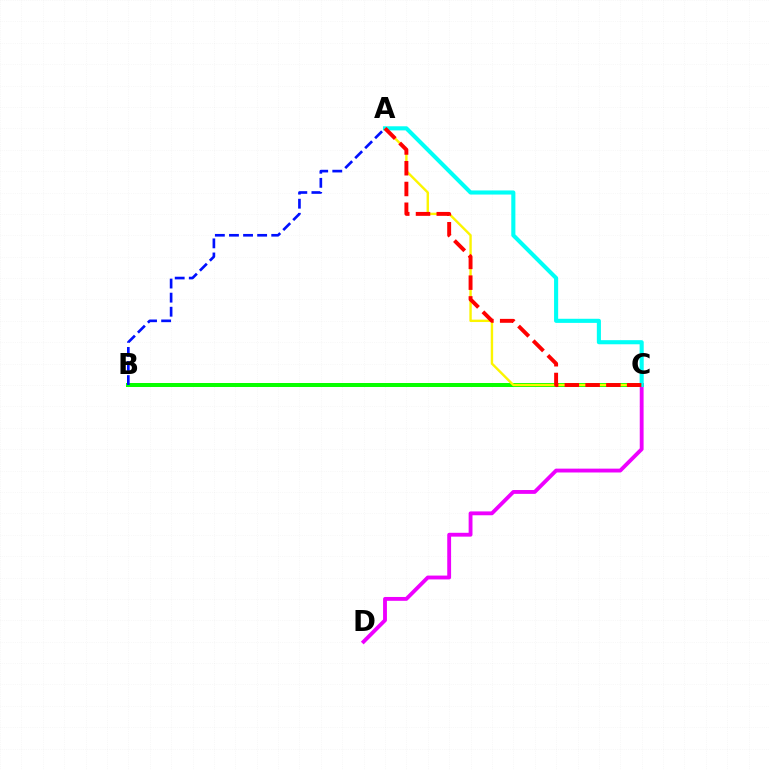{('B', 'C'): [{'color': '#08ff00', 'line_style': 'solid', 'thickness': 2.87}], ('C', 'D'): [{'color': '#ee00ff', 'line_style': 'solid', 'thickness': 2.77}], ('A', 'B'): [{'color': '#0010ff', 'line_style': 'dashed', 'thickness': 1.91}], ('A', 'C'): [{'color': '#fcf500', 'line_style': 'solid', 'thickness': 1.73}, {'color': '#00fff6', 'line_style': 'solid', 'thickness': 2.96}, {'color': '#ff0000', 'line_style': 'dashed', 'thickness': 2.82}]}